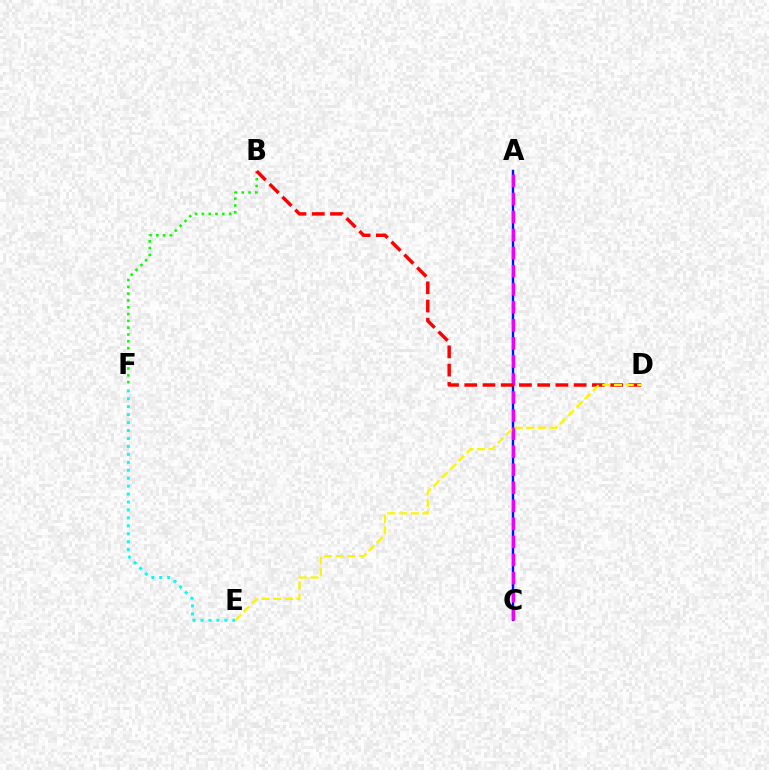{('A', 'C'): [{'color': '#0010ff', 'line_style': 'solid', 'thickness': 1.73}, {'color': '#ee00ff', 'line_style': 'dashed', 'thickness': 2.45}], ('B', 'F'): [{'color': '#08ff00', 'line_style': 'dotted', 'thickness': 1.85}], ('B', 'D'): [{'color': '#ff0000', 'line_style': 'dashed', 'thickness': 2.48}], ('E', 'F'): [{'color': '#00fff6', 'line_style': 'dotted', 'thickness': 2.16}], ('D', 'E'): [{'color': '#fcf500', 'line_style': 'dashed', 'thickness': 1.59}]}